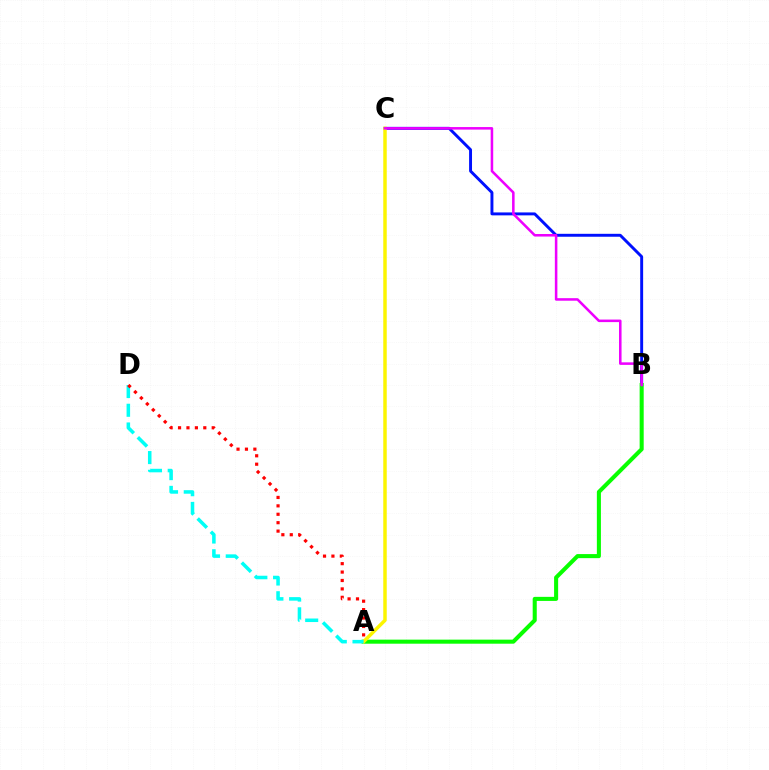{('B', 'C'): [{'color': '#0010ff', 'line_style': 'solid', 'thickness': 2.11}, {'color': '#ee00ff', 'line_style': 'solid', 'thickness': 1.83}], ('A', 'B'): [{'color': '#08ff00', 'line_style': 'solid', 'thickness': 2.92}], ('A', 'C'): [{'color': '#fcf500', 'line_style': 'solid', 'thickness': 2.5}], ('A', 'D'): [{'color': '#00fff6', 'line_style': 'dashed', 'thickness': 2.54}, {'color': '#ff0000', 'line_style': 'dotted', 'thickness': 2.29}]}